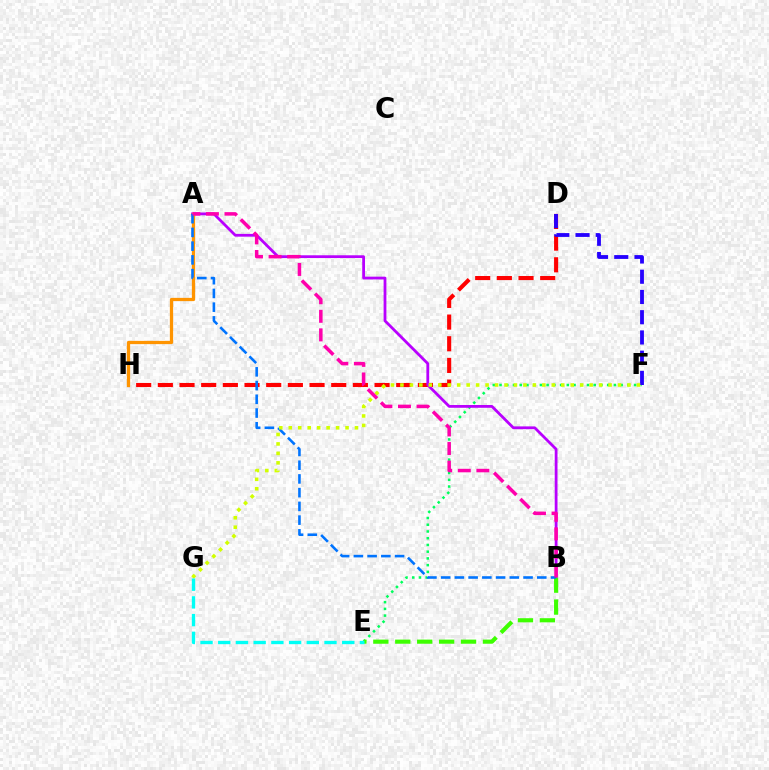{('D', 'H'): [{'color': '#ff0000', 'line_style': 'dashed', 'thickness': 2.94}], ('E', 'F'): [{'color': '#00ff5c', 'line_style': 'dotted', 'thickness': 1.83}], ('A', 'B'): [{'color': '#b900ff', 'line_style': 'solid', 'thickness': 2.0}, {'color': '#0074ff', 'line_style': 'dashed', 'thickness': 1.87}, {'color': '#ff00ac', 'line_style': 'dashed', 'thickness': 2.52}], ('B', 'E'): [{'color': '#3dff00', 'line_style': 'dashed', 'thickness': 2.98}], ('A', 'H'): [{'color': '#ff9400', 'line_style': 'solid', 'thickness': 2.35}], ('D', 'F'): [{'color': '#2500ff', 'line_style': 'dashed', 'thickness': 2.75}], ('F', 'G'): [{'color': '#d1ff00', 'line_style': 'dotted', 'thickness': 2.57}], ('E', 'G'): [{'color': '#00fff6', 'line_style': 'dashed', 'thickness': 2.41}]}